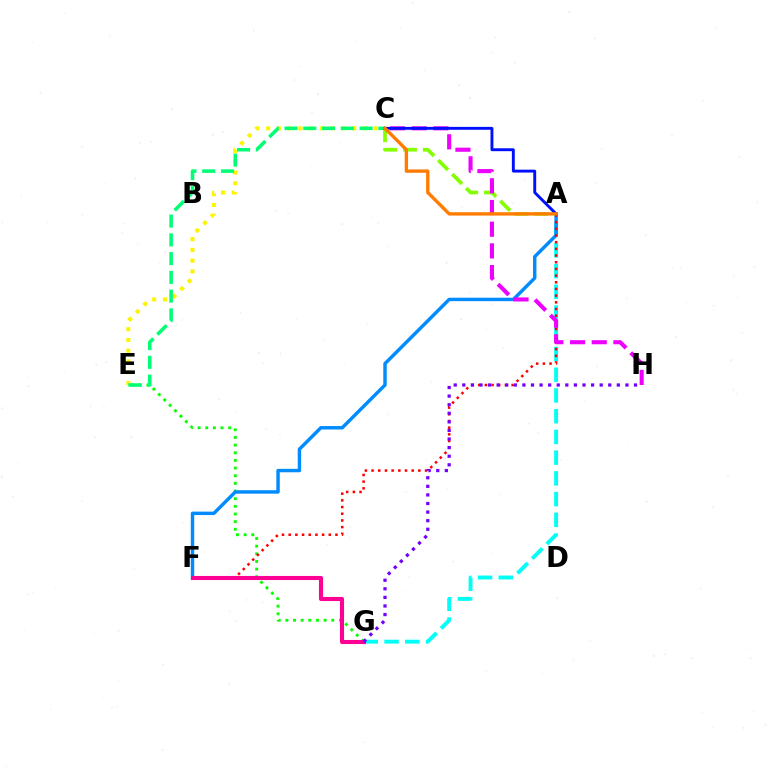{('E', 'G'): [{'color': '#08ff00', 'line_style': 'dotted', 'thickness': 2.08}], ('C', 'E'): [{'color': '#fcf500', 'line_style': 'dotted', 'thickness': 2.92}, {'color': '#00ff74', 'line_style': 'dashed', 'thickness': 2.55}], ('A', 'G'): [{'color': '#00fff6', 'line_style': 'dashed', 'thickness': 2.82}], ('A', 'F'): [{'color': '#008cff', 'line_style': 'solid', 'thickness': 2.47}, {'color': '#ff0000', 'line_style': 'dotted', 'thickness': 1.82}], ('A', 'C'): [{'color': '#84ff00', 'line_style': 'dashed', 'thickness': 2.68}, {'color': '#0010ff', 'line_style': 'solid', 'thickness': 2.09}, {'color': '#ff7c00', 'line_style': 'solid', 'thickness': 2.42}], ('C', 'H'): [{'color': '#ee00ff', 'line_style': 'dashed', 'thickness': 2.95}], ('F', 'G'): [{'color': '#ff0094', 'line_style': 'solid', 'thickness': 2.94}], ('G', 'H'): [{'color': '#7200ff', 'line_style': 'dotted', 'thickness': 2.33}]}